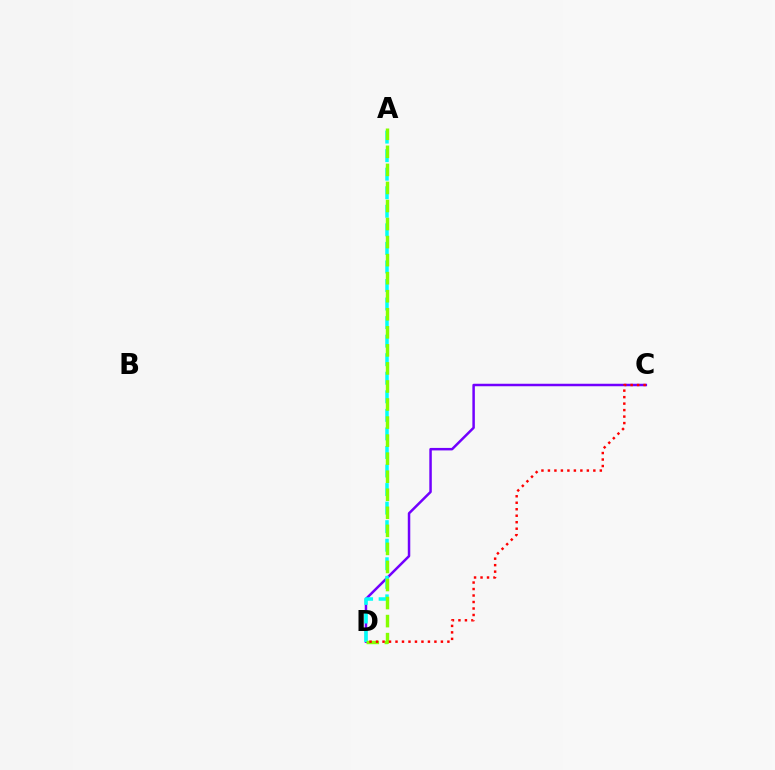{('C', 'D'): [{'color': '#7200ff', 'line_style': 'solid', 'thickness': 1.79}, {'color': '#ff0000', 'line_style': 'dotted', 'thickness': 1.76}], ('A', 'D'): [{'color': '#00fff6', 'line_style': 'dashed', 'thickness': 2.52}, {'color': '#84ff00', 'line_style': 'dashed', 'thickness': 2.45}]}